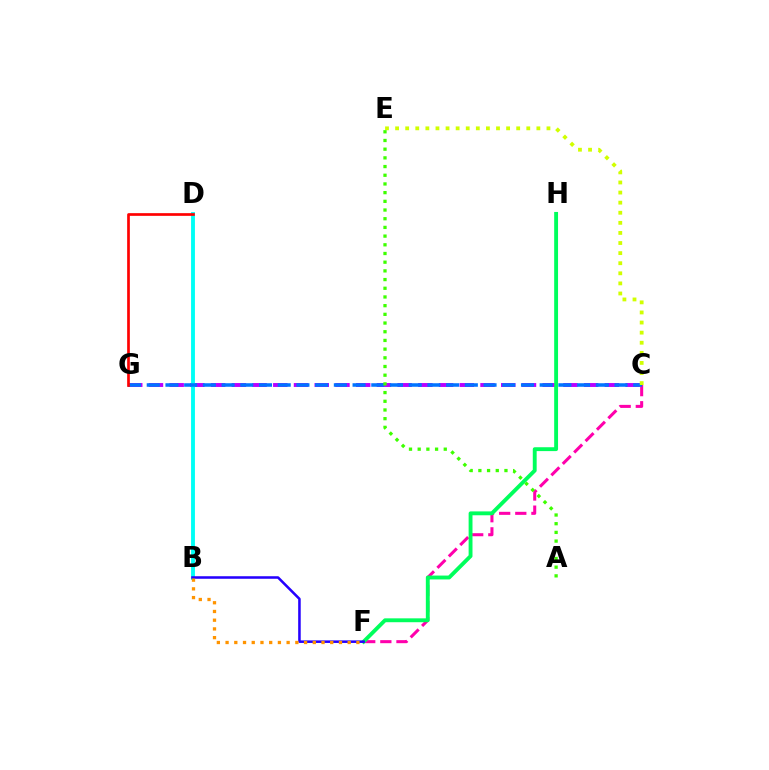{('C', 'G'): [{'color': '#b900ff', 'line_style': 'dashed', 'thickness': 2.82}, {'color': '#0074ff', 'line_style': 'dashed', 'thickness': 2.54}], ('B', 'D'): [{'color': '#00fff6', 'line_style': 'solid', 'thickness': 2.78}], ('C', 'F'): [{'color': '#ff00ac', 'line_style': 'dashed', 'thickness': 2.19}], ('C', 'E'): [{'color': '#d1ff00', 'line_style': 'dotted', 'thickness': 2.74}], ('F', 'H'): [{'color': '#00ff5c', 'line_style': 'solid', 'thickness': 2.79}], ('B', 'F'): [{'color': '#2500ff', 'line_style': 'solid', 'thickness': 1.83}, {'color': '#ff9400', 'line_style': 'dotted', 'thickness': 2.37}], ('D', 'G'): [{'color': '#ff0000', 'line_style': 'solid', 'thickness': 1.93}], ('A', 'E'): [{'color': '#3dff00', 'line_style': 'dotted', 'thickness': 2.36}]}